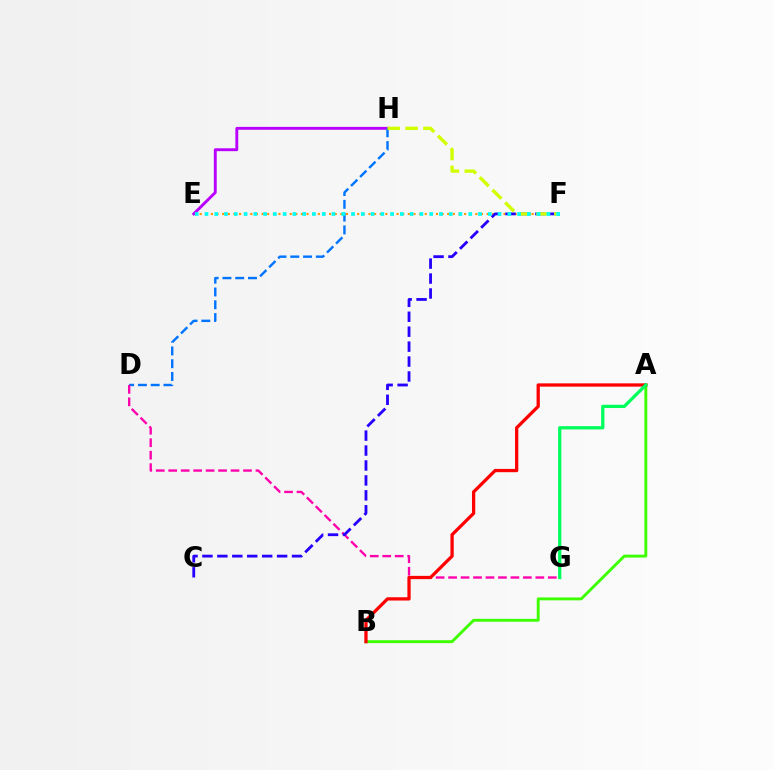{('E', 'F'): [{'color': '#ff9400', 'line_style': 'dotted', 'thickness': 1.53}, {'color': '#00fff6', 'line_style': 'dotted', 'thickness': 2.65}], ('E', 'H'): [{'color': '#b900ff', 'line_style': 'solid', 'thickness': 2.08}], ('A', 'B'): [{'color': '#3dff00', 'line_style': 'solid', 'thickness': 2.09}, {'color': '#ff0000', 'line_style': 'solid', 'thickness': 2.35}], ('D', 'H'): [{'color': '#0074ff', 'line_style': 'dashed', 'thickness': 1.74}], ('D', 'G'): [{'color': '#ff00ac', 'line_style': 'dashed', 'thickness': 1.69}], ('C', 'F'): [{'color': '#2500ff', 'line_style': 'dashed', 'thickness': 2.03}], ('A', 'G'): [{'color': '#00ff5c', 'line_style': 'solid', 'thickness': 2.35}], ('F', 'H'): [{'color': '#d1ff00', 'line_style': 'dashed', 'thickness': 2.43}]}